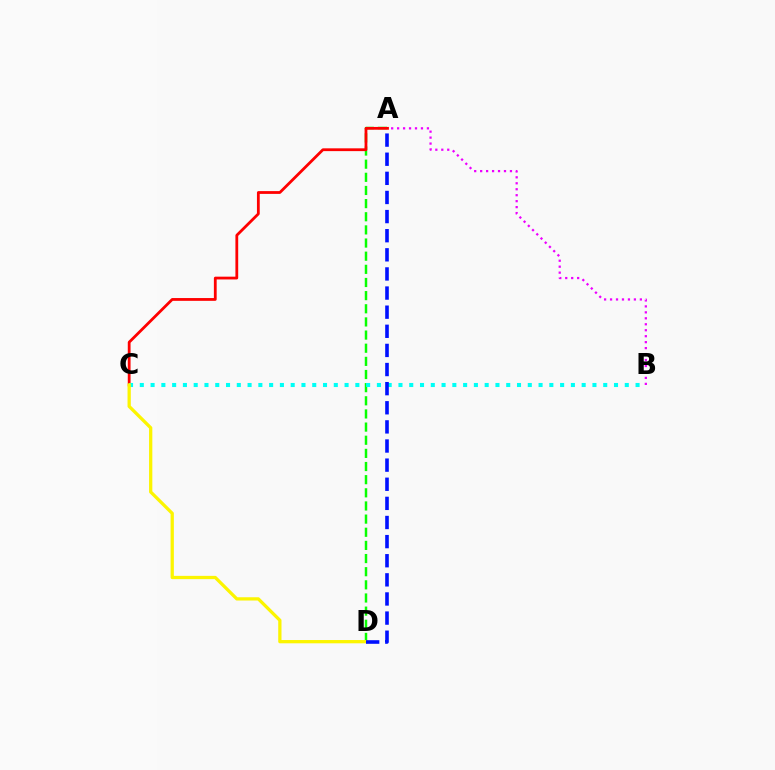{('A', 'D'): [{'color': '#08ff00', 'line_style': 'dashed', 'thickness': 1.79}, {'color': '#0010ff', 'line_style': 'dashed', 'thickness': 2.6}], ('A', 'C'): [{'color': '#ff0000', 'line_style': 'solid', 'thickness': 2.01}], ('B', 'C'): [{'color': '#00fff6', 'line_style': 'dotted', 'thickness': 2.93}], ('C', 'D'): [{'color': '#fcf500', 'line_style': 'solid', 'thickness': 2.35}], ('A', 'B'): [{'color': '#ee00ff', 'line_style': 'dotted', 'thickness': 1.62}]}